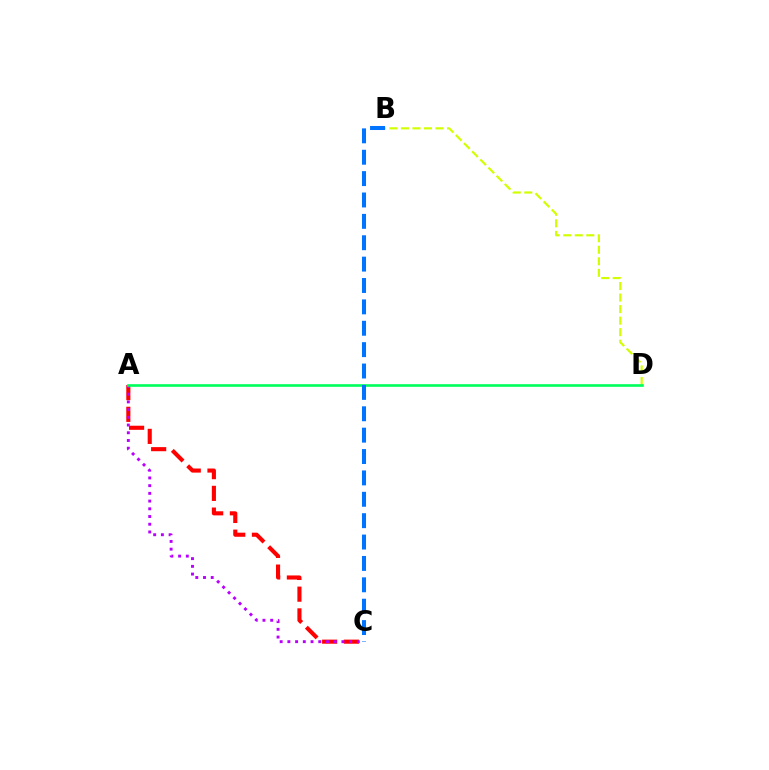{('A', 'C'): [{'color': '#ff0000', 'line_style': 'dashed', 'thickness': 2.95}, {'color': '#b900ff', 'line_style': 'dotted', 'thickness': 2.1}], ('B', 'D'): [{'color': '#d1ff00', 'line_style': 'dashed', 'thickness': 1.57}], ('A', 'D'): [{'color': '#00ff5c', 'line_style': 'solid', 'thickness': 1.89}], ('B', 'C'): [{'color': '#0074ff', 'line_style': 'dashed', 'thickness': 2.9}]}